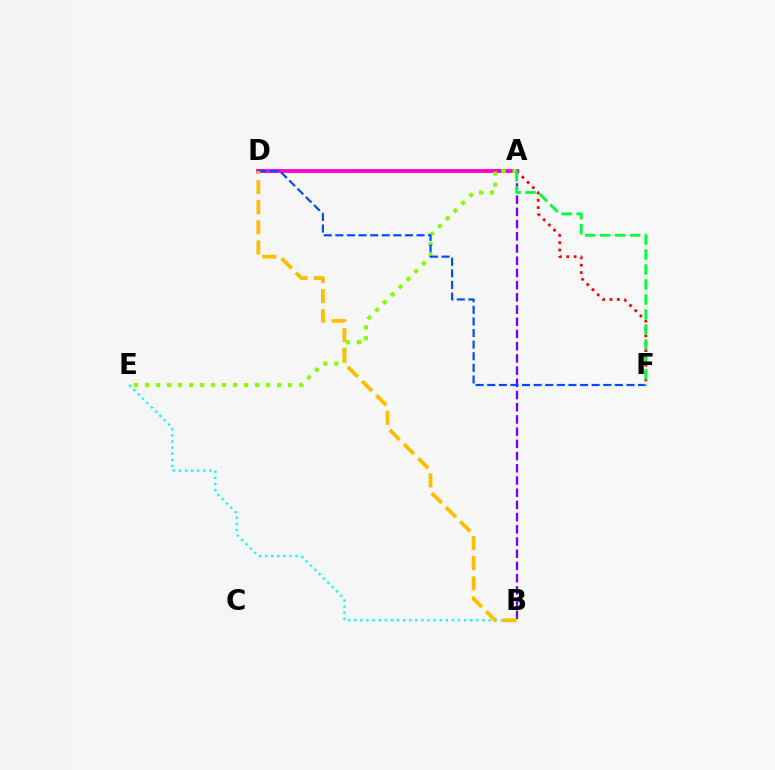{('A', 'F'): [{'color': '#ff0000', 'line_style': 'dotted', 'thickness': 1.99}, {'color': '#00ff39', 'line_style': 'dashed', 'thickness': 2.04}], ('B', 'E'): [{'color': '#00fff6', 'line_style': 'dotted', 'thickness': 1.66}], ('A', 'D'): [{'color': '#ff00cf', 'line_style': 'solid', 'thickness': 2.78}], ('A', 'E'): [{'color': '#84ff00', 'line_style': 'dotted', 'thickness': 2.99}], ('A', 'B'): [{'color': '#7200ff', 'line_style': 'dashed', 'thickness': 1.66}], ('D', 'F'): [{'color': '#004bff', 'line_style': 'dashed', 'thickness': 1.58}], ('B', 'D'): [{'color': '#ffbd00', 'line_style': 'dashed', 'thickness': 2.74}]}